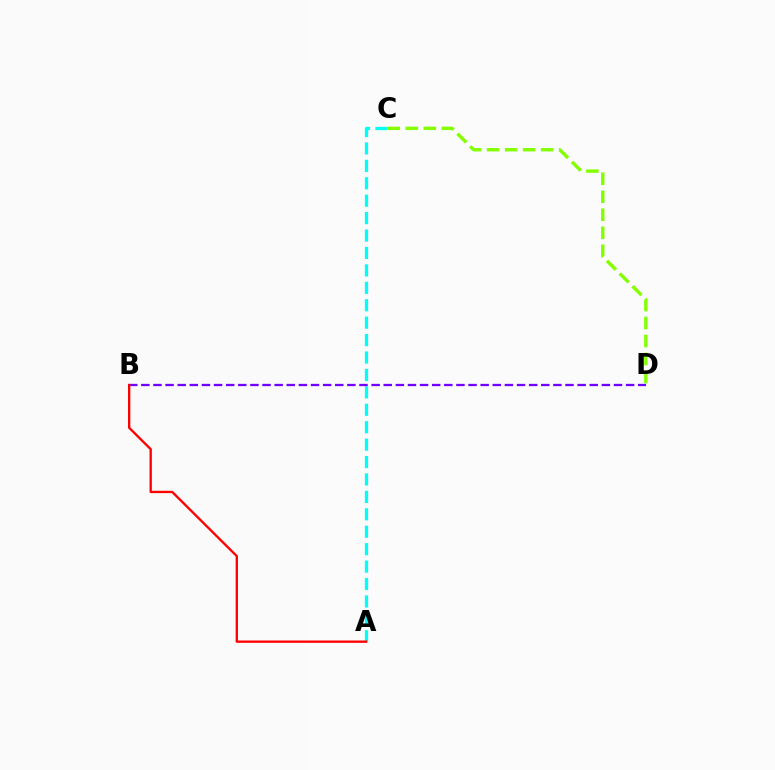{('A', 'C'): [{'color': '#00fff6', 'line_style': 'dashed', 'thickness': 2.37}], ('C', 'D'): [{'color': '#84ff00', 'line_style': 'dashed', 'thickness': 2.45}], ('B', 'D'): [{'color': '#7200ff', 'line_style': 'dashed', 'thickness': 1.65}], ('A', 'B'): [{'color': '#ff0000', 'line_style': 'solid', 'thickness': 1.68}]}